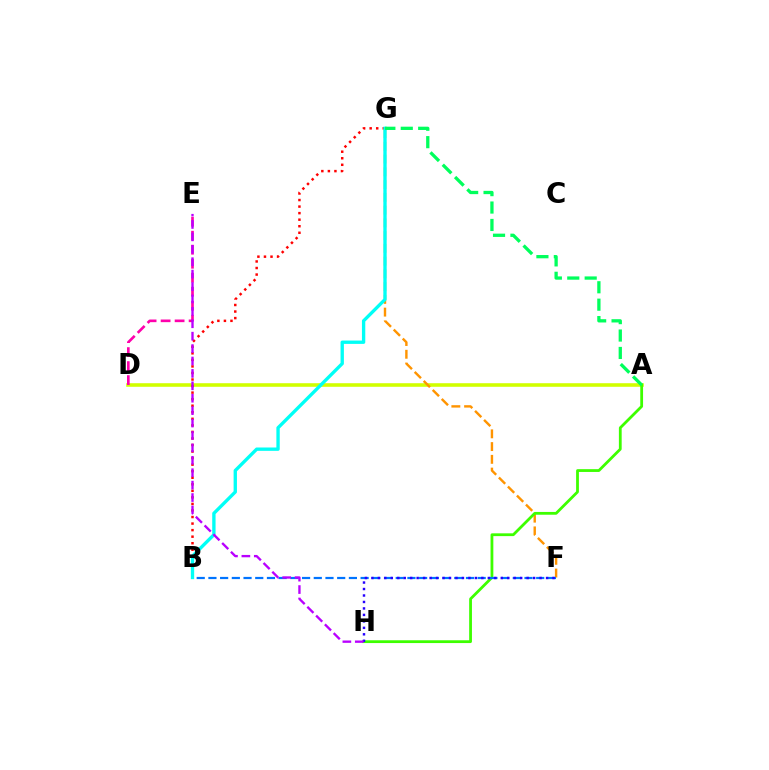{('A', 'D'): [{'color': '#d1ff00', 'line_style': 'solid', 'thickness': 2.58}], ('B', 'G'): [{'color': '#ff0000', 'line_style': 'dotted', 'thickness': 1.78}, {'color': '#00fff6', 'line_style': 'solid', 'thickness': 2.41}], ('F', 'G'): [{'color': '#ff9400', 'line_style': 'dashed', 'thickness': 1.73}], ('A', 'H'): [{'color': '#3dff00', 'line_style': 'solid', 'thickness': 2.01}], ('D', 'E'): [{'color': '#ff00ac', 'line_style': 'dashed', 'thickness': 1.9}], ('B', 'F'): [{'color': '#0074ff', 'line_style': 'dashed', 'thickness': 1.59}], ('F', 'H'): [{'color': '#2500ff', 'line_style': 'dotted', 'thickness': 1.76}], ('E', 'H'): [{'color': '#b900ff', 'line_style': 'dashed', 'thickness': 1.69}], ('A', 'G'): [{'color': '#00ff5c', 'line_style': 'dashed', 'thickness': 2.37}]}